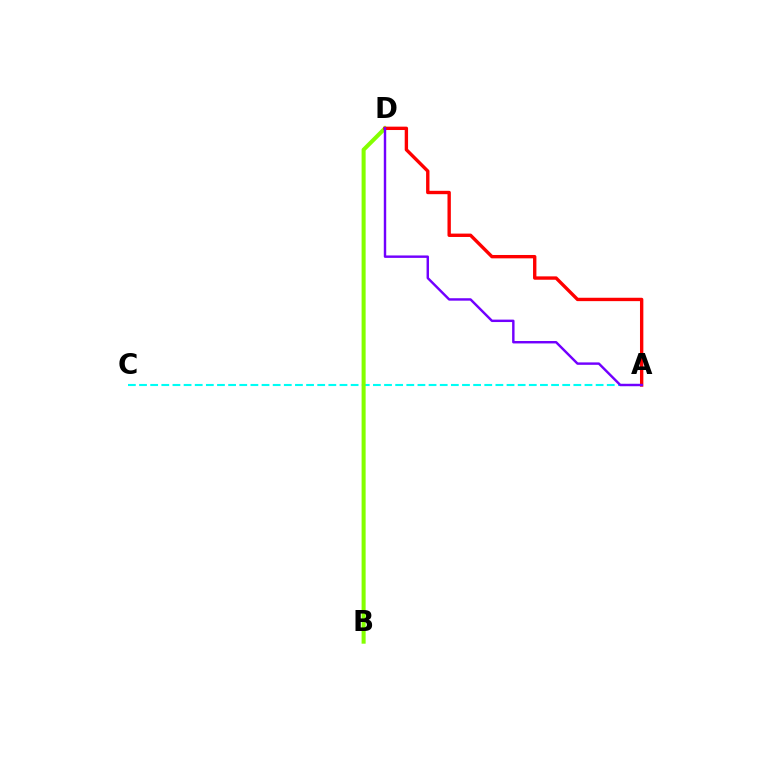{('A', 'C'): [{'color': '#00fff6', 'line_style': 'dashed', 'thickness': 1.51}], ('B', 'D'): [{'color': '#84ff00', 'line_style': 'solid', 'thickness': 2.91}], ('A', 'D'): [{'color': '#ff0000', 'line_style': 'solid', 'thickness': 2.43}, {'color': '#7200ff', 'line_style': 'solid', 'thickness': 1.75}]}